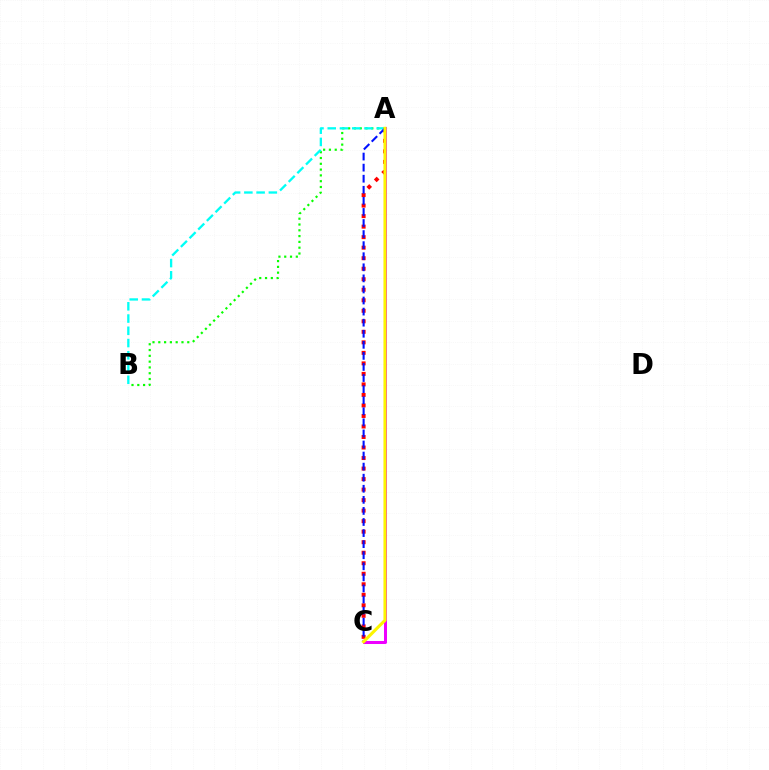{('A', 'B'): [{'color': '#08ff00', 'line_style': 'dotted', 'thickness': 1.57}, {'color': '#00fff6', 'line_style': 'dashed', 'thickness': 1.66}], ('A', 'C'): [{'color': '#ff0000', 'line_style': 'dotted', 'thickness': 2.86}, {'color': '#ee00ff', 'line_style': 'solid', 'thickness': 2.17}, {'color': '#0010ff', 'line_style': 'dashed', 'thickness': 1.5}, {'color': '#fcf500', 'line_style': 'solid', 'thickness': 2.23}]}